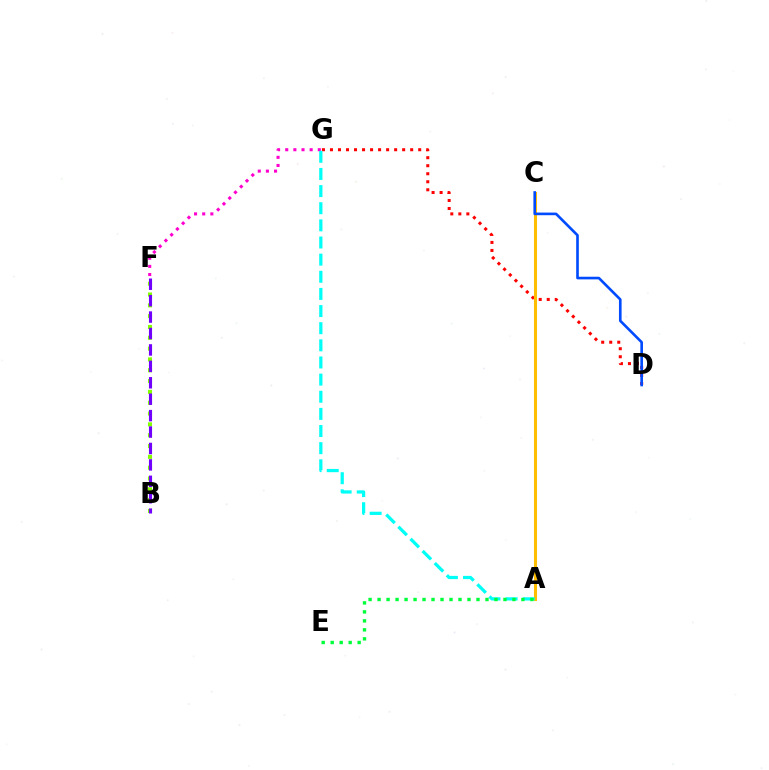{('D', 'G'): [{'color': '#ff0000', 'line_style': 'dotted', 'thickness': 2.18}], ('F', 'G'): [{'color': '#ff00cf', 'line_style': 'dotted', 'thickness': 2.21}], ('B', 'F'): [{'color': '#84ff00', 'line_style': 'dotted', 'thickness': 2.94}, {'color': '#7200ff', 'line_style': 'dashed', 'thickness': 2.23}], ('A', 'C'): [{'color': '#ffbd00', 'line_style': 'solid', 'thickness': 2.22}], ('A', 'G'): [{'color': '#00fff6', 'line_style': 'dashed', 'thickness': 2.33}], ('C', 'D'): [{'color': '#004bff', 'line_style': 'solid', 'thickness': 1.9}], ('A', 'E'): [{'color': '#00ff39', 'line_style': 'dotted', 'thickness': 2.44}]}